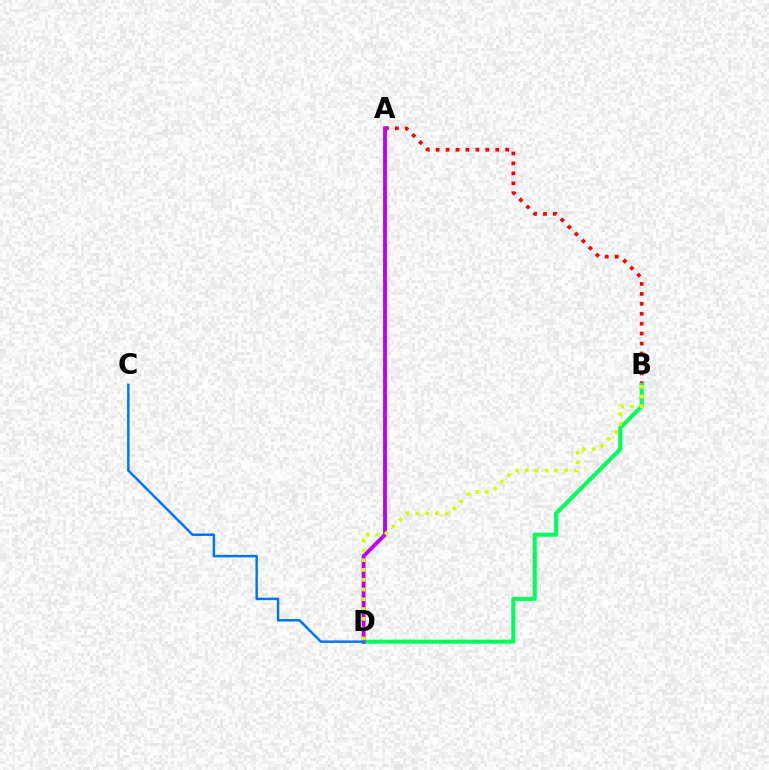{('A', 'B'): [{'color': '#ff0000', 'line_style': 'dotted', 'thickness': 2.7}], ('B', 'D'): [{'color': '#00ff5c', 'line_style': 'solid', 'thickness': 2.93}, {'color': '#d1ff00', 'line_style': 'dotted', 'thickness': 2.66}], ('A', 'D'): [{'color': '#b900ff', 'line_style': 'solid', 'thickness': 2.76}], ('C', 'D'): [{'color': '#0074ff', 'line_style': 'solid', 'thickness': 1.78}]}